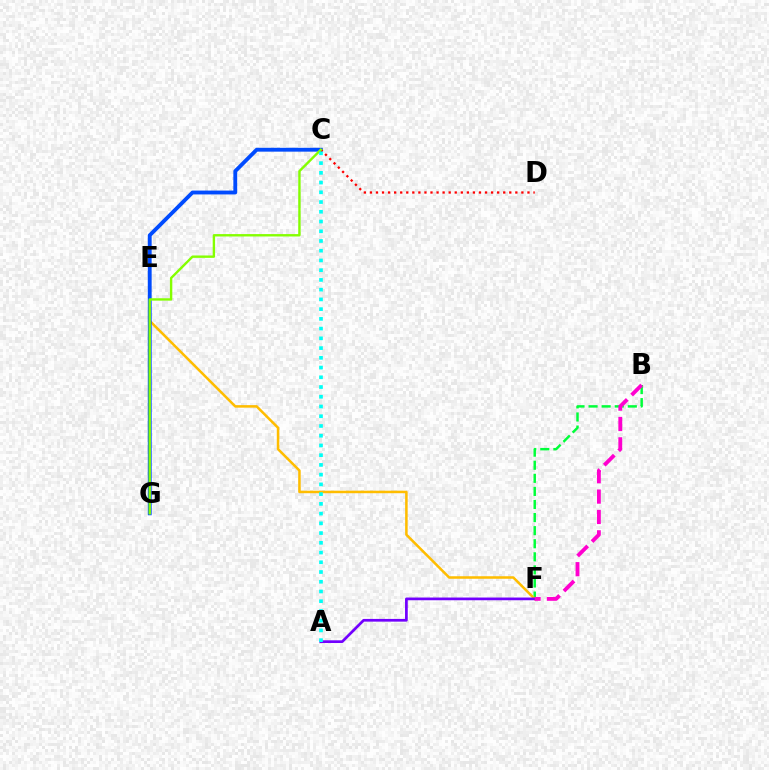{('B', 'F'): [{'color': '#00ff39', 'line_style': 'dashed', 'thickness': 1.78}, {'color': '#ff00cf', 'line_style': 'dashed', 'thickness': 2.77}], ('E', 'F'): [{'color': '#ffbd00', 'line_style': 'solid', 'thickness': 1.82}], ('A', 'F'): [{'color': '#7200ff', 'line_style': 'solid', 'thickness': 1.96}], ('C', 'G'): [{'color': '#004bff', 'line_style': 'solid', 'thickness': 2.77}, {'color': '#84ff00', 'line_style': 'solid', 'thickness': 1.72}], ('C', 'D'): [{'color': '#ff0000', 'line_style': 'dotted', 'thickness': 1.65}], ('A', 'C'): [{'color': '#00fff6', 'line_style': 'dotted', 'thickness': 2.65}]}